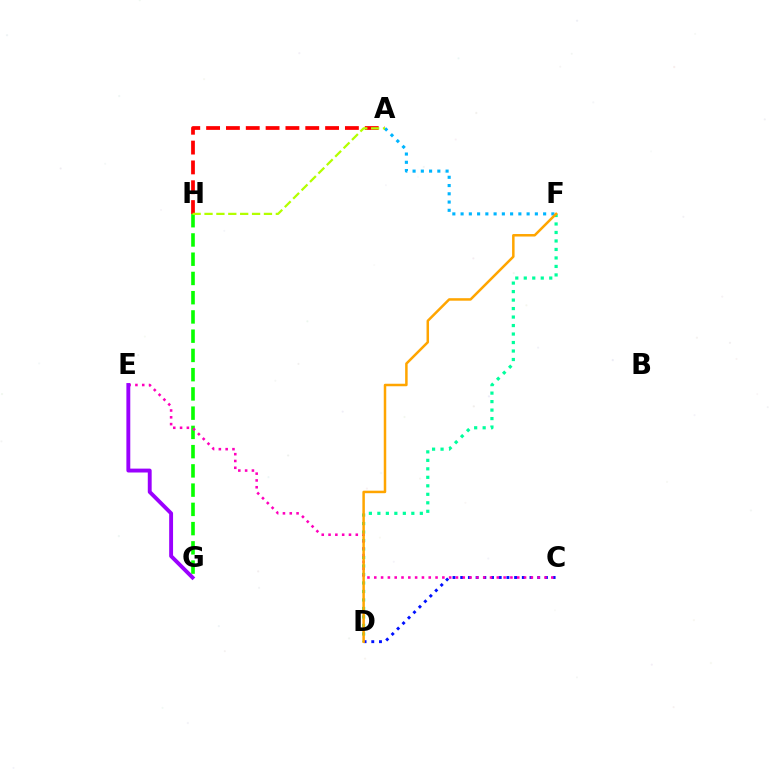{('D', 'F'): [{'color': '#00ff9d', 'line_style': 'dotted', 'thickness': 2.31}, {'color': '#ffa500', 'line_style': 'solid', 'thickness': 1.8}], ('C', 'D'): [{'color': '#0010ff', 'line_style': 'dotted', 'thickness': 2.09}], ('G', 'H'): [{'color': '#08ff00', 'line_style': 'dashed', 'thickness': 2.61}], ('C', 'E'): [{'color': '#ff00bd', 'line_style': 'dotted', 'thickness': 1.85}], ('E', 'G'): [{'color': '#9b00ff', 'line_style': 'solid', 'thickness': 2.8}], ('A', 'F'): [{'color': '#00b5ff', 'line_style': 'dotted', 'thickness': 2.24}], ('A', 'H'): [{'color': '#ff0000', 'line_style': 'dashed', 'thickness': 2.69}, {'color': '#b3ff00', 'line_style': 'dashed', 'thickness': 1.61}]}